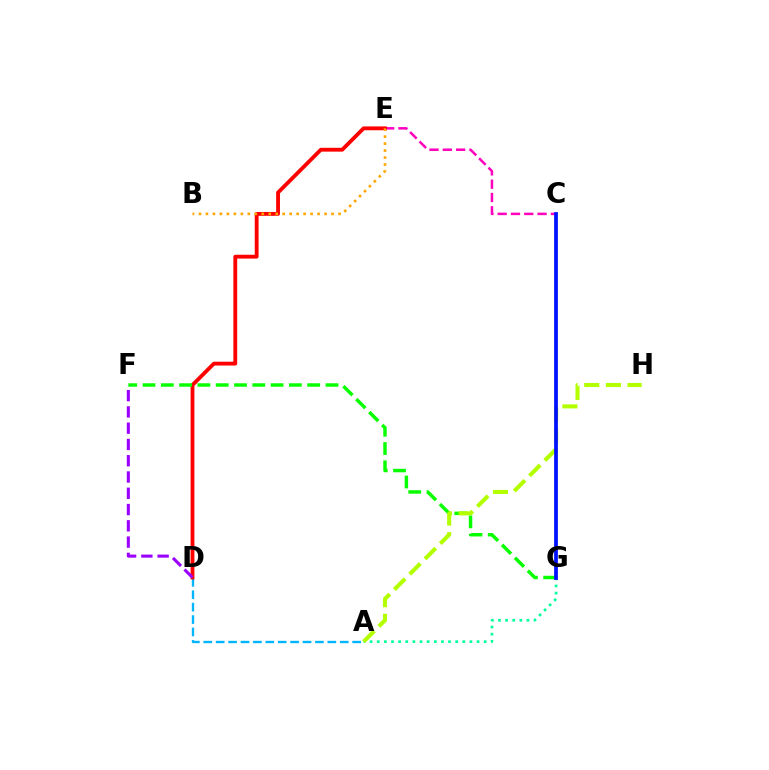{('A', 'D'): [{'color': '#00b5ff', 'line_style': 'dashed', 'thickness': 1.69}], ('A', 'G'): [{'color': '#00ff9d', 'line_style': 'dotted', 'thickness': 1.94}], ('C', 'E'): [{'color': '#ff00bd', 'line_style': 'dashed', 'thickness': 1.81}], ('D', 'E'): [{'color': '#ff0000', 'line_style': 'solid', 'thickness': 2.76}], ('F', 'G'): [{'color': '#08ff00', 'line_style': 'dashed', 'thickness': 2.49}], ('B', 'E'): [{'color': '#ffa500', 'line_style': 'dotted', 'thickness': 1.9}], ('D', 'F'): [{'color': '#9b00ff', 'line_style': 'dashed', 'thickness': 2.21}], ('A', 'H'): [{'color': '#b3ff00', 'line_style': 'dashed', 'thickness': 2.94}], ('C', 'G'): [{'color': '#0010ff', 'line_style': 'solid', 'thickness': 2.7}]}